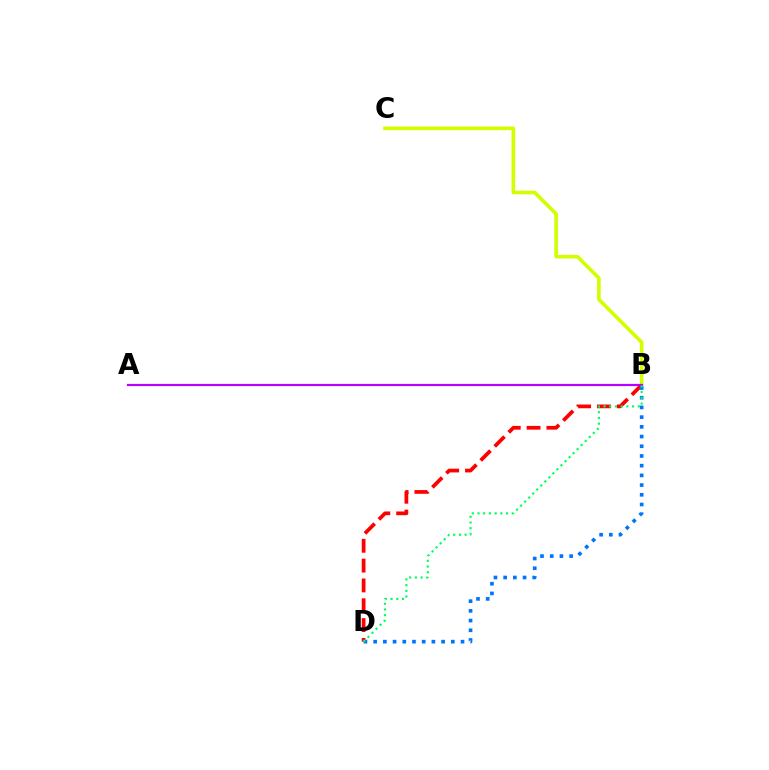{('B', 'C'): [{'color': '#d1ff00', 'line_style': 'solid', 'thickness': 2.6}], ('B', 'D'): [{'color': '#ff0000', 'line_style': 'dashed', 'thickness': 2.69}, {'color': '#0074ff', 'line_style': 'dotted', 'thickness': 2.64}, {'color': '#00ff5c', 'line_style': 'dotted', 'thickness': 1.55}], ('A', 'B'): [{'color': '#b900ff', 'line_style': 'solid', 'thickness': 1.58}]}